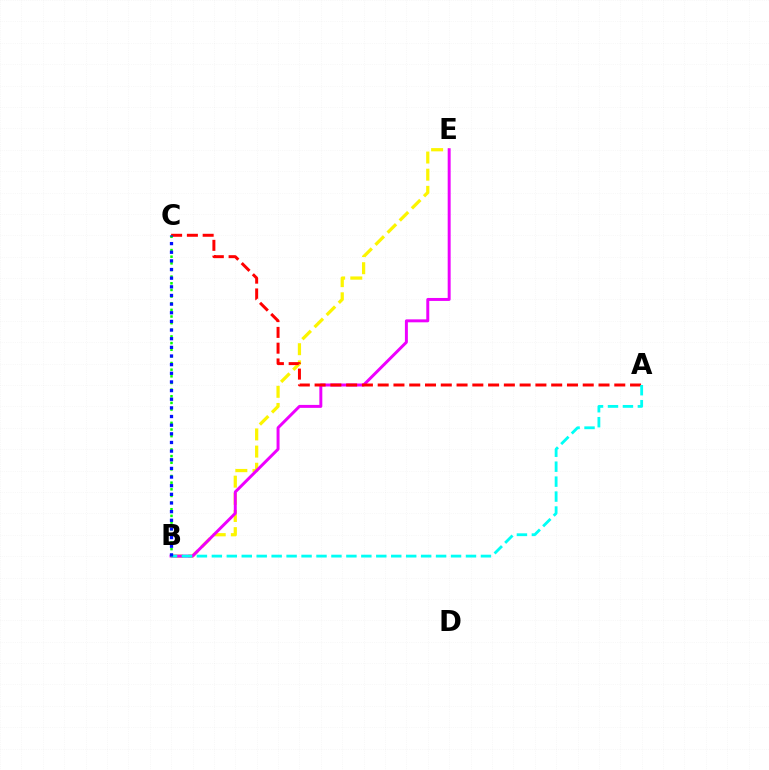{('B', 'E'): [{'color': '#fcf500', 'line_style': 'dashed', 'thickness': 2.33}, {'color': '#ee00ff', 'line_style': 'solid', 'thickness': 2.13}], ('A', 'C'): [{'color': '#ff0000', 'line_style': 'dashed', 'thickness': 2.14}], ('A', 'B'): [{'color': '#00fff6', 'line_style': 'dashed', 'thickness': 2.03}], ('B', 'C'): [{'color': '#08ff00', 'line_style': 'dotted', 'thickness': 1.81}, {'color': '#0010ff', 'line_style': 'dotted', 'thickness': 2.35}]}